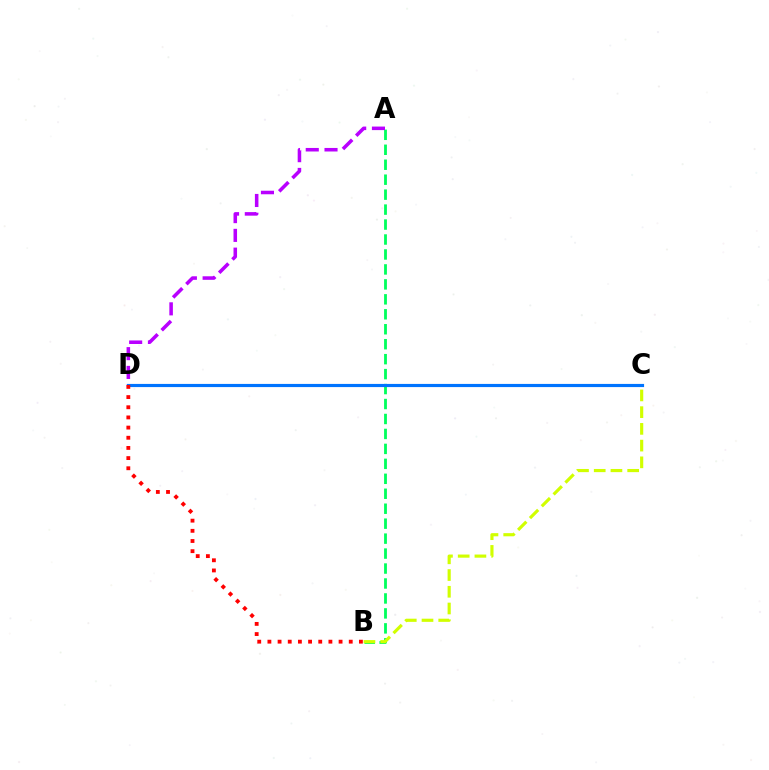{('A', 'B'): [{'color': '#00ff5c', 'line_style': 'dashed', 'thickness': 2.03}], ('B', 'C'): [{'color': '#d1ff00', 'line_style': 'dashed', 'thickness': 2.27}], ('A', 'D'): [{'color': '#b900ff', 'line_style': 'dashed', 'thickness': 2.55}], ('C', 'D'): [{'color': '#0074ff', 'line_style': 'solid', 'thickness': 2.28}], ('B', 'D'): [{'color': '#ff0000', 'line_style': 'dotted', 'thickness': 2.76}]}